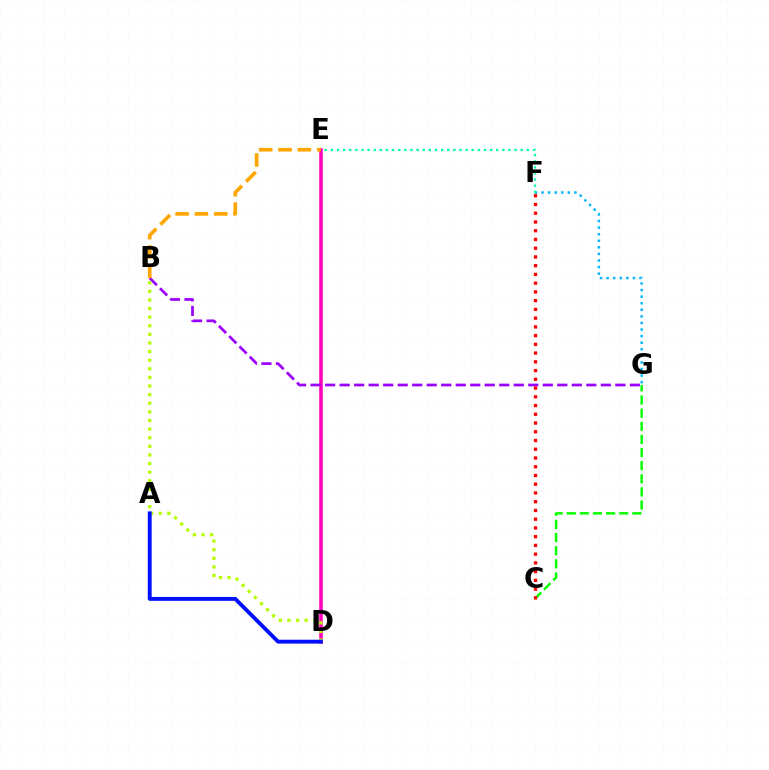{('F', 'G'): [{'color': '#00b5ff', 'line_style': 'dotted', 'thickness': 1.79}], ('C', 'G'): [{'color': '#08ff00', 'line_style': 'dashed', 'thickness': 1.78}], ('D', 'E'): [{'color': '#ff00bd', 'line_style': 'solid', 'thickness': 2.55}], ('B', 'G'): [{'color': '#9b00ff', 'line_style': 'dashed', 'thickness': 1.97}], ('B', 'D'): [{'color': '#b3ff00', 'line_style': 'dotted', 'thickness': 2.34}], ('C', 'F'): [{'color': '#ff0000', 'line_style': 'dotted', 'thickness': 2.38}], ('B', 'E'): [{'color': '#ffa500', 'line_style': 'dashed', 'thickness': 2.62}], ('A', 'D'): [{'color': '#0010ff', 'line_style': 'solid', 'thickness': 2.79}], ('E', 'F'): [{'color': '#00ff9d', 'line_style': 'dotted', 'thickness': 1.66}]}